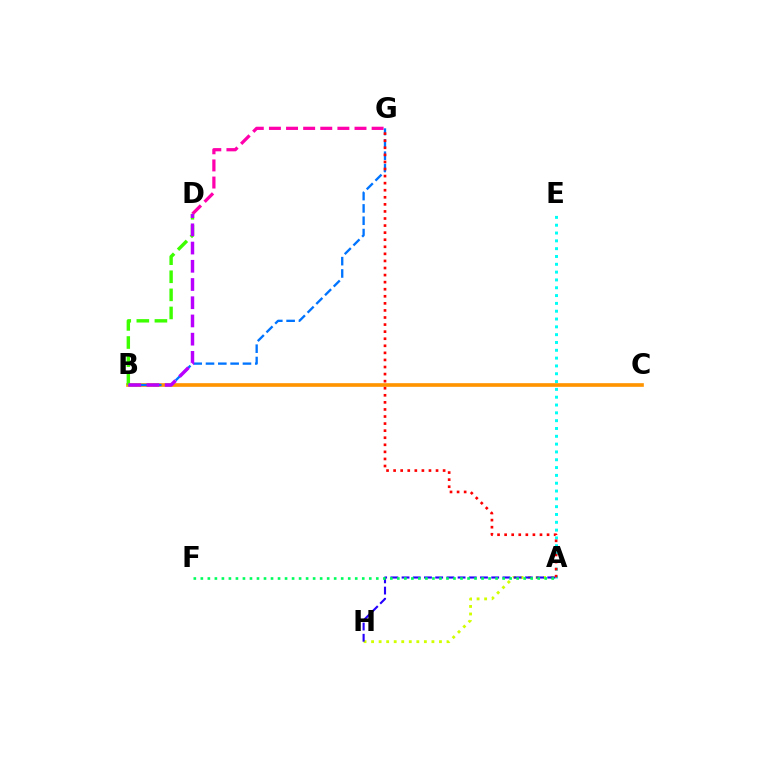{('D', 'G'): [{'color': '#ff00ac', 'line_style': 'dashed', 'thickness': 2.33}], ('A', 'H'): [{'color': '#d1ff00', 'line_style': 'dotted', 'thickness': 2.05}, {'color': '#2500ff', 'line_style': 'dashed', 'thickness': 1.52}], ('B', 'C'): [{'color': '#ff9400', 'line_style': 'solid', 'thickness': 2.63}], ('B', 'G'): [{'color': '#0074ff', 'line_style': 'dashed', 'thickness': 1.67}], ('A', 'F'): [{'color': '#00ff5c', 'line_style': 'dotted', 'thickness': 1.91}], ('A', 'E'): [{'color': '#00fff6', 'line_style': 'dotted', 'thickness': 2.12}], ('A', 'G'): [{'color': '#ff0000', 'line_style': 'dotted', 'thickness': 1.92}], ('B', 'D'): [{'color': '#3dff00', 'line_style': 'dashed', 'thickness': 2.46}, {'color': '#b900ff', 'line_style': 'dashed', 'thickness': 2.48}]}